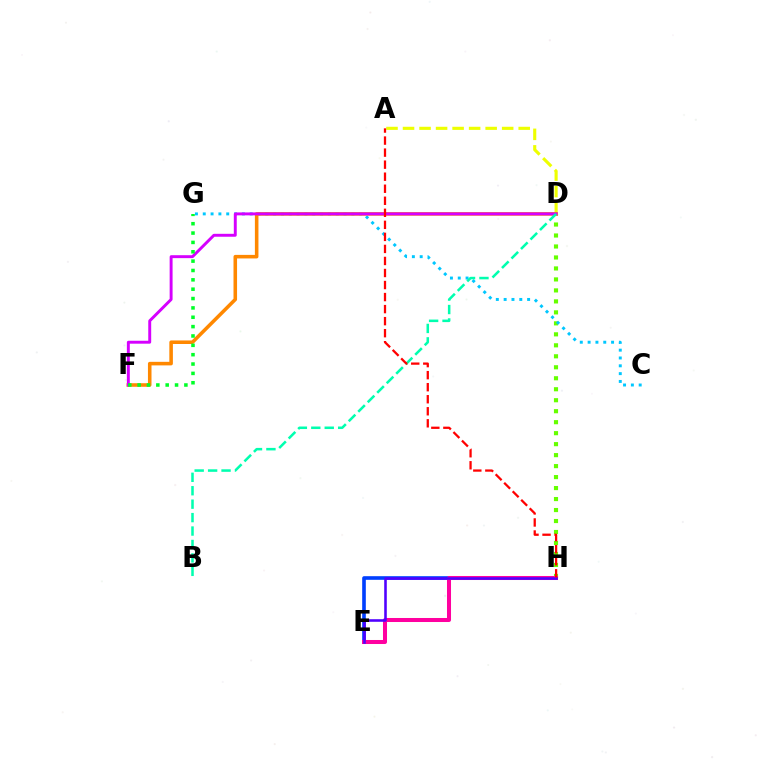{('D', 'H'): [{'color': '#66ff00', 'line_style': 'dotted', 'thickness': 2.98}], ('E', 'H'): [{'color': '#003fff', 'line_style': 'solid', 'thickness': 2.61}, {'color': '#ff00a0', 'line_style': 'solid', 'thickness': 2.9}, {'color': '#4f00ff', 'line_style': 'solid', 'thickness': 1.86}], ('C', 'G'): [{'color': '#00c7ff', 'line_style': 'dotted', 'thickness': 2.13}], ('A', 'D'): [{'color': '#eeff00', 'line_style': 'dashed', 'thickness': 2.25}], ('D', 'F'): [{'color': '#ff8800', 'line_style': 'solid', 'thickness': 2.56}, {'color': '#d600ff', 'line_style': 'solid', 'thickness': 2.11}], ('F', 'G'): [{'color': '#00ff27', 'line_style': 'dotted', 'thickness': 2.54}], ('B', 'D'): [{'color': '#00ffaf', 'line_style': 'dashed', 'thickness': 1.82}], ('A', 'H'): [{'color': '#ff0000', 'line_style': 'dashed', 'thickness': 1.64}]}